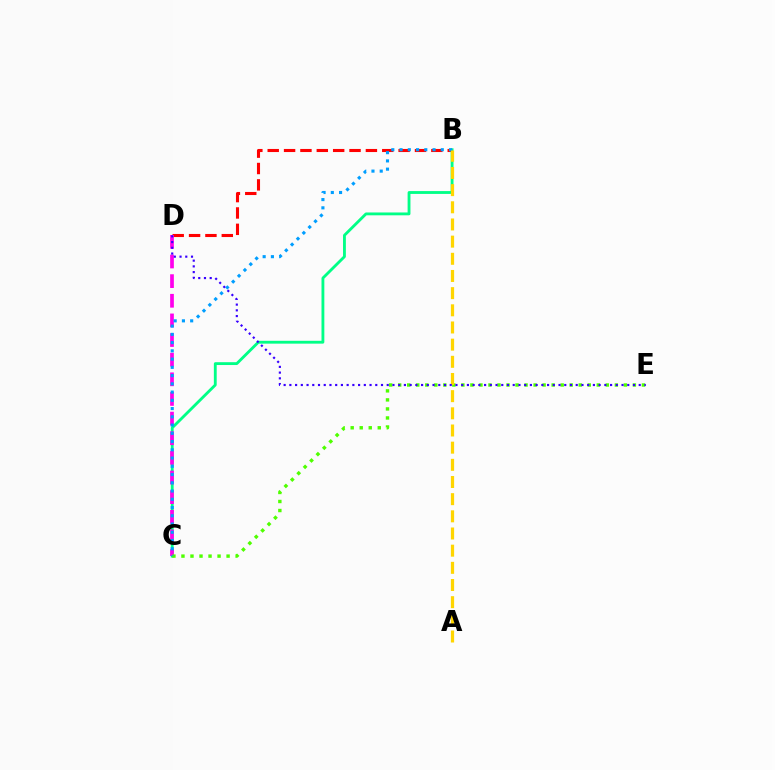{('B', 'D'): [{'color': '#ff0000', 'line_style': 'dashed', 'thickness': 2.22}], ('B', 'C'): [{'color': '#00ff86', 'line_style': 'solid', 'thickness': 2.04}, {'color': '#009eff', 'line_style': 'dotted', 'thickness': 2.24}], ('C', 'D'): [{'color': '#ff00ed', 'line_style': 'dashed', 'thickness': 2.67}], ('C', 'E'): [{'color': '#4fff00', 'line_style': 'dotted', 'thickness': 2.45}], ('A', 'B'): [{'color': '#ffd500', 'line_style': 'dashed', 'thickness': 2.33}], ('D', 'E'): [{'color': '#3700ff', 'line_style': 'dotted', 'thickness': 1.56}]}